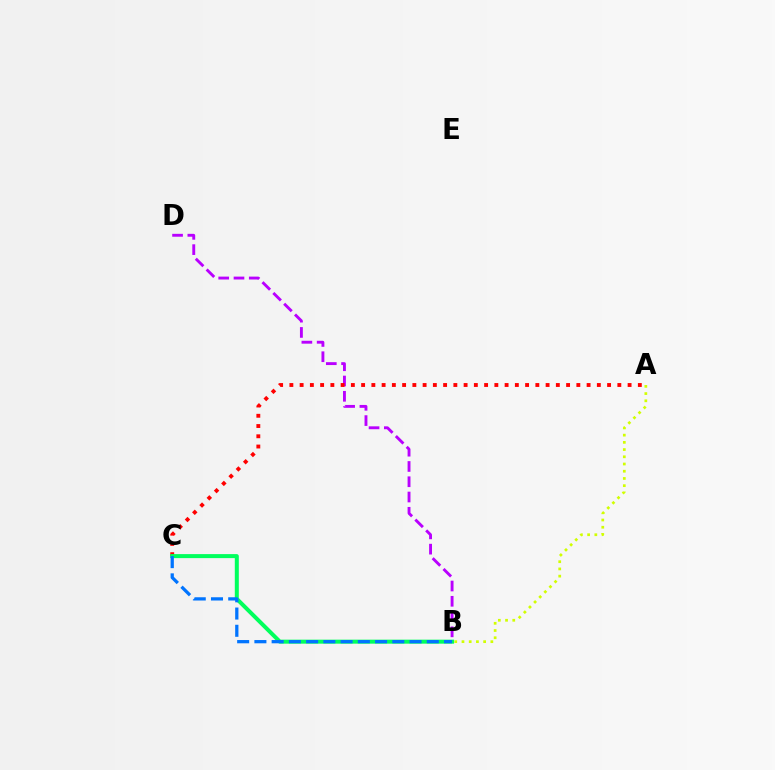{('B', 'D'): [{'color': '#b900ff', 'line_style': 'dashed', 'thickness': 2.07}], ('A', 'C'): [{'color': '#ff0000', 'line_style': 'dotted', 'thickness': 2.78}], ('A', 'B'): [{'color': '#d1ff00', 'line_style': 'dotted', 'thickness': 1.96}], ('B', 'C'): [{'color': '#00ff5c', 'line_style': 'solid', 'thickness': 2.89}, {'color': '#0074ff', 'line_style': 'dashed', 'thickness': 2.34}]}